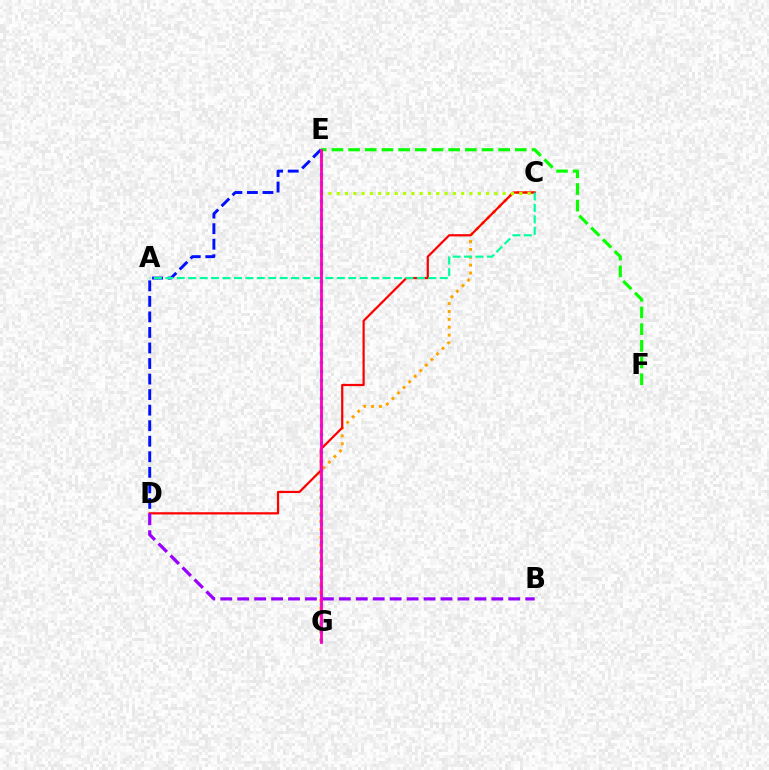{('C', 'G'): [{'color': '#ffa500', 'line_style': 'dotted', 'thickness': 2.14}], ('E', 'G'): [{'color': '#00b5ff', 'line_style': 'dotted', 'thickness': 2.44}, {'color': '#ff00bd', 'line_style': 'solid', 'thickness': 2.03}], ('C', 'D'): [{'color': '#ff0000', 'line_style': 'solid', 'thickness': 1.6}], ('B', 'D'): [{'color': '#9b00ff', 'line_style': 'dashed', 'thickness': 2.3}], ('C', 'E'): [{'color': '#b3ff00', 'line_style': 'dotted', 'thickness': 2.26}], ('D', 'E'): [{'color': '#0010ff', 'line_style': 'dashed', 'thickness': 2.11}], ('A', 'C'): [{'color': '#00ff9d', 'line_style': 'dashed', 'thickness': 1.55}], ('E', 'F'): [{'color': '#08ff00', 'line_style': 'dashed', 'thickness': 2.27}]}